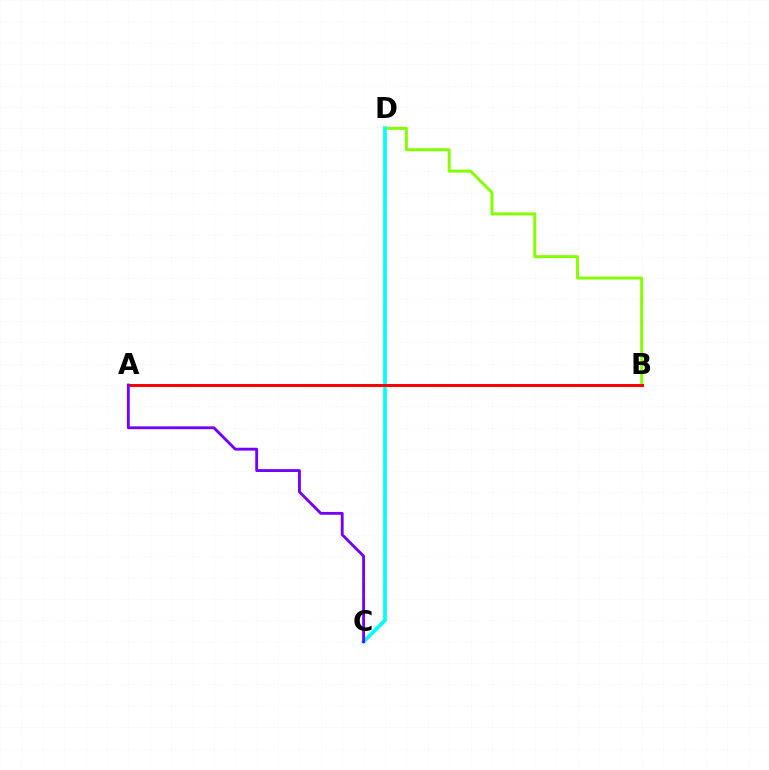{('B', 'D'): [{'color': '#84ff00', 'line_style': 'solid', 'thickness': 2.14}], ('C', 'D'): [{'color': '#00fff6', 'line_style': 'solid', 'thickness': 2.69}], ('A', 'B'): [{'color': '#ff0000', 'line_style': 'solid', 'thickness': 2.15}], ('A', 'C'): [{'color': '#7200ff', 'line_style': 'solid', 'thickness': 2.05}]}